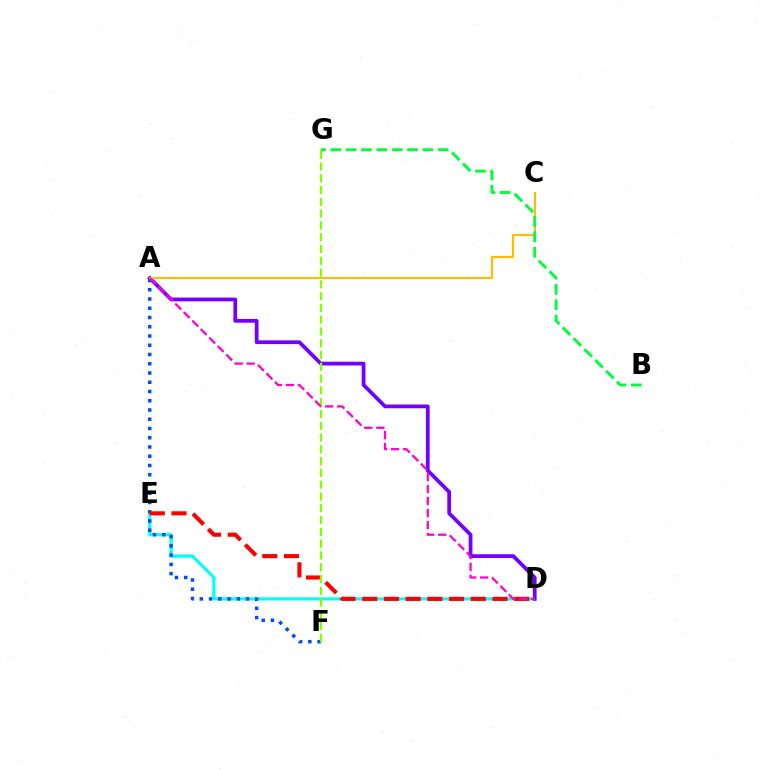{('D', 'E'): [{'color': '#00fff6', 'line_style': 'solid', 'thickness': 2.27}, {'color': '#ff0000', 'line_style': 'dashed', 'thickness': 2.95}], ('A', 'D'): [{'color': '#7200ff', 'line_style': 'solid', 'thickness': 2.7}, {'color': '#ff00cf', 'line_style': 'dashed', 'thickness': 1.63}], ('A', 'F'): [{'color': '#004bff', 'line_style': 'dotted', 'thickness': 2.51}], ('A', 'C'): [{'color': '#ffbd00', 'line_style': 'solid', 'thickness': 1.55}], ('F', 'G'): [{'color': '#84ff00', 'line_style': 'dashed', 'thickness': 1.6}], ('B', 'G'): [{'color': '#00ff39', 'line_style': 'dashed', 'thickness': 2.09}]}